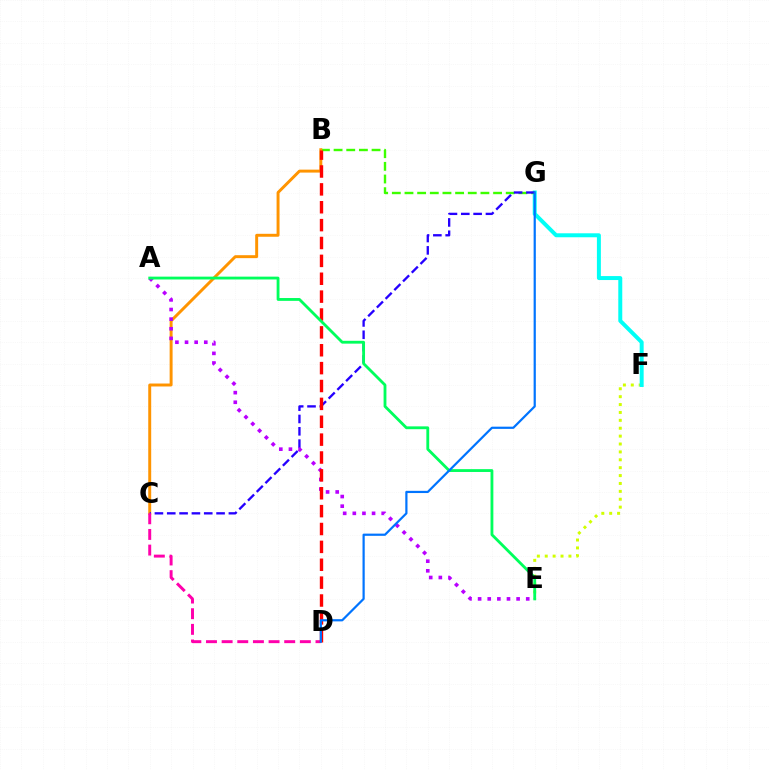{('E', 'F'): [{'color': '#d1ff00', 'line_style': 'dotted', 'thickness': 2.14}], ('F', 'G'): [{'color': '#00fff6', 'line_style': 'solid', 'thickness': 2.86}], ('B', 'G'): [{'color': '#3dff00', 'line_style': 'dashed', 'thickness': 1.72}], ('B', 'C'): [{'color': '#ff9400', 'line_style': 'solid', 'thickness': 2.12}], ('C', 'G'): [{'color': '#2500ff', 'line_style': 'dashed', 'thickness': 1.68}], ('C', 'D'): [{'color': '#ff00ac', 'line_style': 'dashed', 'thickness': 2.13}], ('A', 'E'): [{'color': '#b900ff', 'line_style': 'dotted', 'thickness': 2.62}, {'color': '#00ff5c', 'line_style': 'solid', 'thickness': 2.04}], ('B', 'D'): [{'color': '#ff0000', 'line_style': 'dashed', 'thickness': 2.43}], ('D', 'G'): [{'color': '#0074ff', 'line_style': 'solid', 'thickness': 1.59}]}